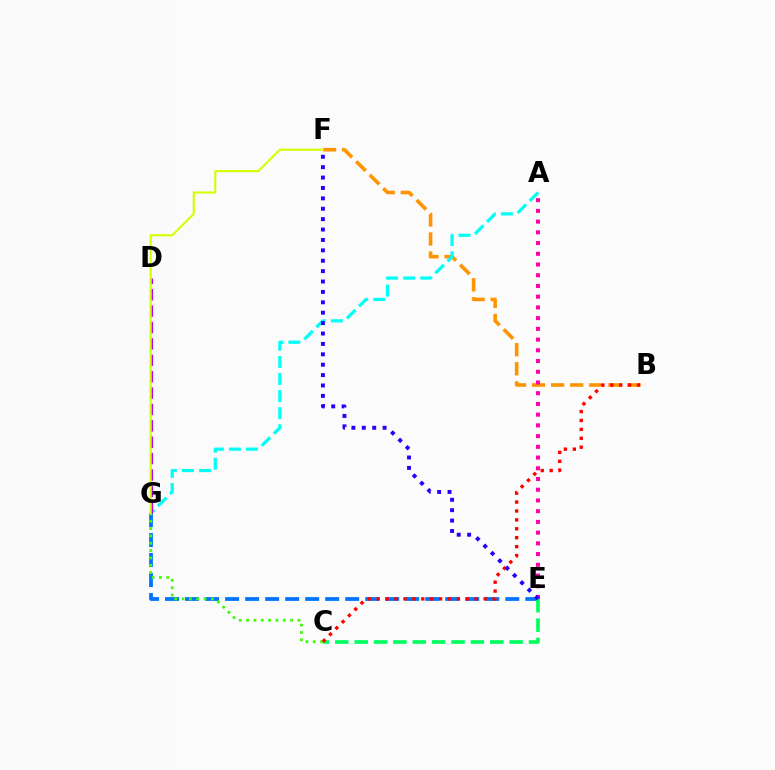{('B', 'F'): [{'color': '#ff9400', 'line_style': 'dashed', 'thickness': 2.59}], ('A', 'G'): [{'color': '#00fff6', 'line_style': 'dashed', 'thickness': 2.32}], ('A', 'E'): [{'color': '#ff00ac', 'line_style': 'dotted', 'thickness': 2.91}], ('E', 'G'): [{'color': '#0074ff', 'line_style': 'dashed', 'thickness': 2.72}], ('C', 'E'): [{'color': '#00ff5c', 'line_style': 'dashed', 'thickness': 2.63}], ('C', 'G'): [{'color': '#3dff00', 'line_style': 'dotted', 'thickness': 1.99}], ('B', 'C'): [{'color': '#ff0000', 'line_style': 'dotted', 'thickness': 2.42}], ('D', 'G'): [{'color': '#b900ff', 'line_style': 'dashed', 'thickness': 2.23}], ('F', 'G'): [{'color': '#d1ff00', 'line_style': 'solid', 'thickness': 1.5}], ('E', 'F'): [{'color': '#2500ff', 'line_style': 'dotted', 'thickness': 2.82}]}